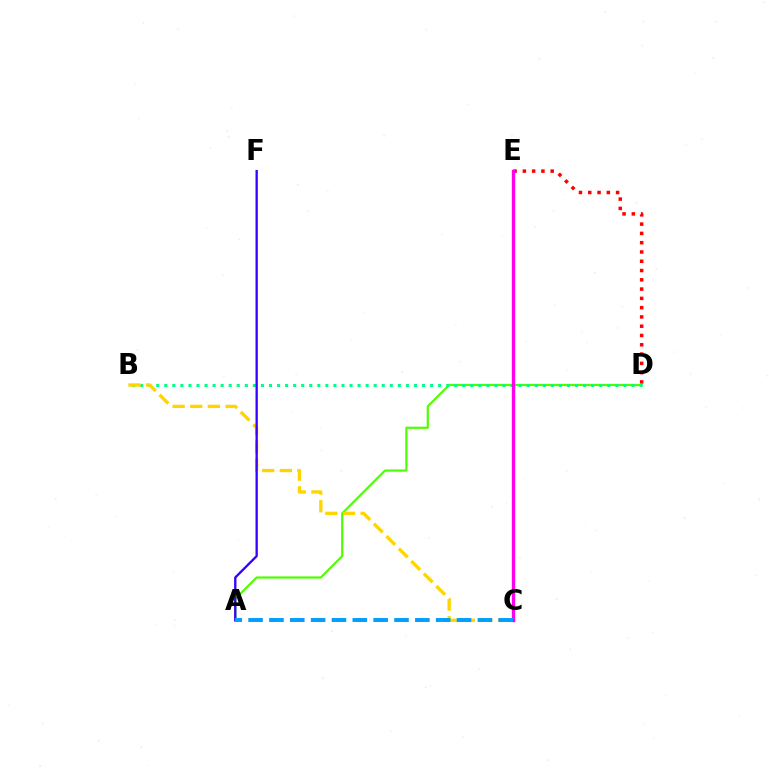{('D', 'E'): [{'color': '#ff0000', 'line_style': 'dotted', 'thickness': 2.52}], ('A', 'D'): [{'color': '#4fff00', 'line_style': 'solid', 'thickness': 1.58}], ('B', 'D'): [{'color': '#00ff86', 'line_style': 'dotted', 'thickness': 2.19}], ('B', 'C'): [{'color': '#ffd500', 'line_style': 'dashed', 'thickness': 2.4}], ('C', 'E'): [{'color': '#ff00ed', 'line_style': 'solid', 'thickness': 2.41}], ('A', 'F'): [{'color': '#3700ff', 'line_style': 'solid', 'thickness': 1.67}], ('A', 'C'): [{'color': '#009eff', 'line_style': 'dashed', 'thickness': 2.83}]}